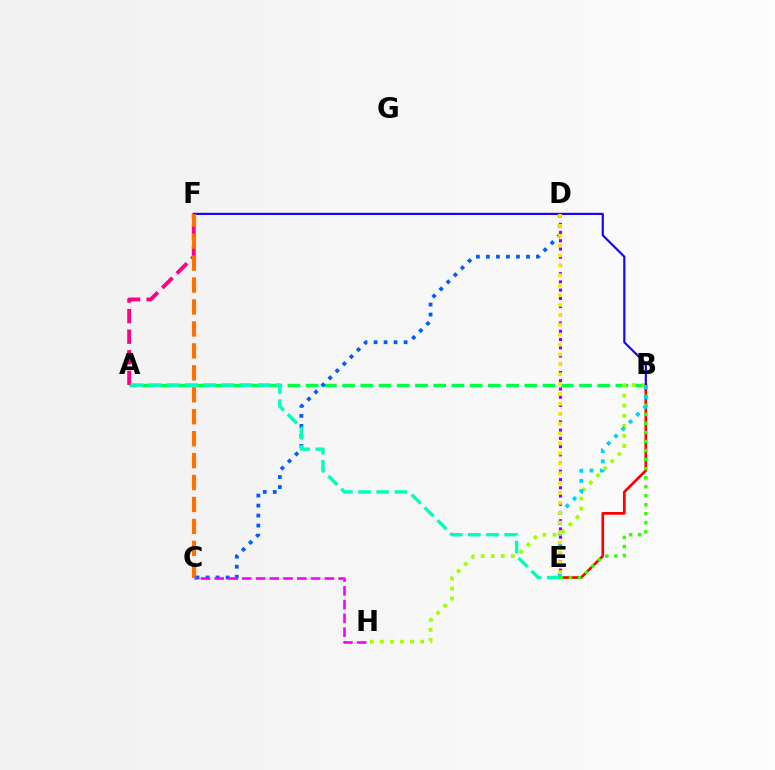{('A', 'B'): [{'color': '#00ff45', 'line_style': 'dashed', 'thickness': 2.48}], ('B', 'E'): [{'color': '#ff0000', 'line_style': 'solid', 'thickness': 1.94}, {'color': '#31ff00', 'line_style': 'dotted', 'thickness': 2.46}, {'color': '#00d3ff', 'line_style': 'dotted', 'thickness': 2.79}], ('D', 'E'): [{'color': '#8a00ff', 'line_style': 'dotted', 'thickness': 2.24}, {'color': '#ffe600', 'line_style': 'dotted', 'thickness': 2.69}], ('B', 'H'): [{'color': '#a2ff00', 'line_style': 'dotted', 'thickness': 2.74}], ('A', 'F'): [{'color': '#ff0088', 'line_style': 'dashed', 'thickness': 2.79}], ('B', 'F'): [{'color': '#1900ff', 'line_style': 'solid', 'thickness': 1.56}], ('C', 'F'): [{'color': '#ff7000', 'line_style': 'dashed', 'thickness': 2.98}], ('C', 'D'): [{'color': '#005dff', 'line_style': 'dotted', 'thickness': 2.72}], ('A', 'E'): [{'color': '#00ffbb', 'line_style': 'dashed', 'thickness': 2.47}], ('C', 'H'): [{'color': '#fa00f9', 'line_style': 'dashed', 'thickness': 1.87}]}